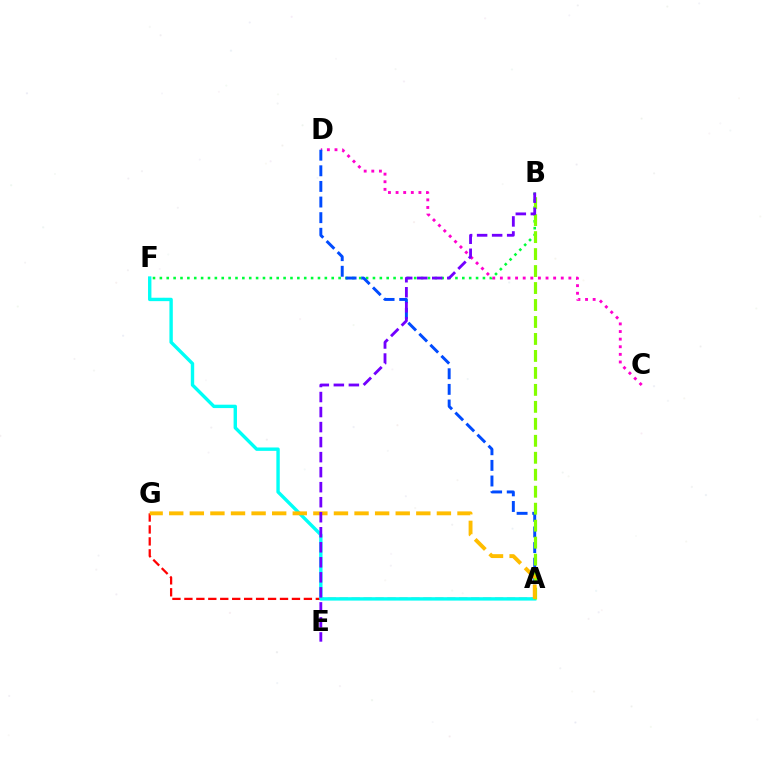{('B', 'F'): [{'color': '#00ff39', 'line_style': 'dotted', 'thickness': 1.87}], ('A', 'G'): [{'color': '#ff0000', 'line_style': 'dashed', 'thickness': 1.62}, {'color': '#ffbd00', 'line_style': 'dashed', 'thickness': 2.8}], ('C', 'D'): [{'color': '#ff00cf', 'line_style': 'dotted', 'thickness': 2.07}], ('A', 'D'): [{'color': '#004bff', 'line_style': 'dashed', 'thickness': 2.12}], ('A', 'F'): [{'color': '#00fff6', 'line_style': 'solid', 'thickness': 2.44}], ('A', 'B'): [{'color': '#84ff00', 'line_style': 'dashed', 'thickness': 2.31}], ('B', 'E'): [{'color': '#7200ff', 'line_style': 'dashed', 'thickness': 2.04}]}